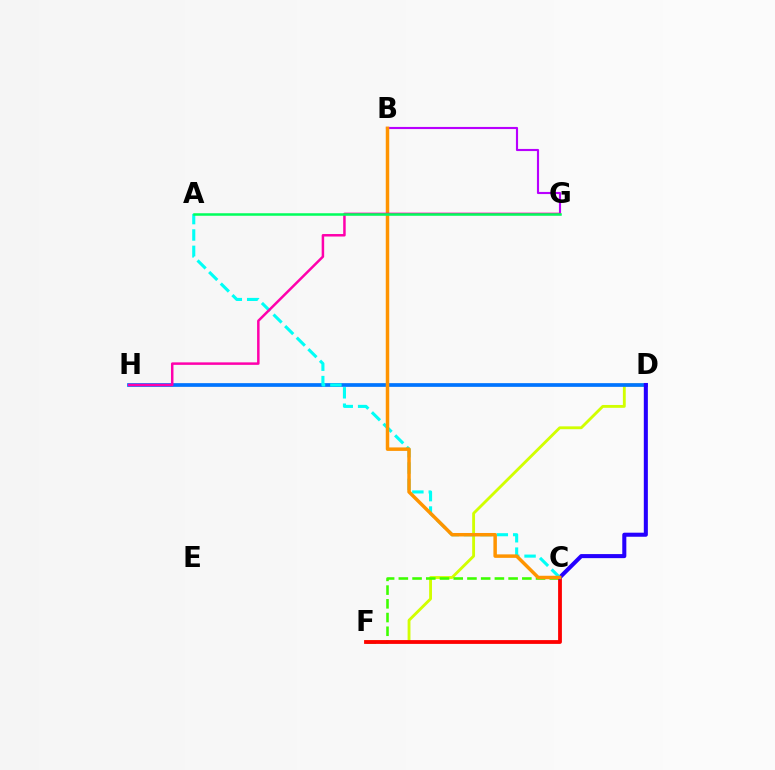{('D', 'F'): [{'color': '#d1ff00', 'line_style': 'solid', 'thickness': 2.05}], ('C', 'F'): [{'color': '#3dff00', 'line_style': 'dashed', 'thickness': 1.86}, {'color': '#ff0000', 'line_style': 'solid', 'thickness': 2.73}], ('D', 'H'): [{'color': '#0074ff', 'line_style': 'solid', 'thickness': 2.67}], ('B', 'G'): [{'color': '#b900ff', 'line_style': 'solid', 'thickness': 1.53}], ('C', 'D'): [{'color': '#2500ff', 'line_style': 'solid', 'thickness': 2.92}], ('A', 'C'): [{'color': '#00fff6', 'line_style': 'dashed', 'thickness': 2.23}], ('B', 'C'): [{'color': '#ff9400', 'line_style': 'solid', 'thickness': 2.51}], ('G', 'H'): [{'color': '#ff00ac', 'line_style': 'solid', 'thickness': 1.8}], ('A', 'G'): [{'color': '#00ff5c', 'line_style': 'solid', 'thickness': 1.81}]}